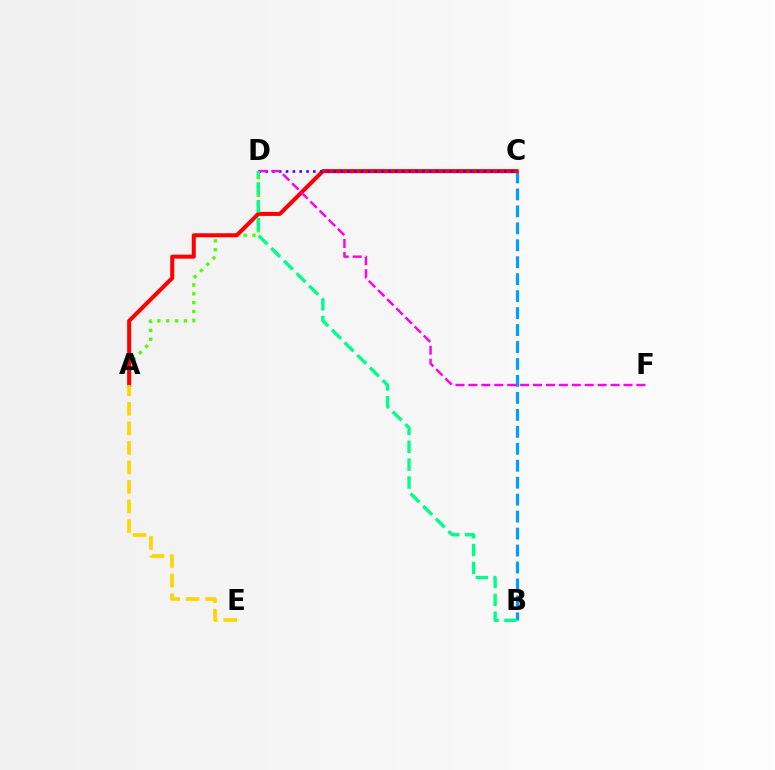{('A', 'D'): [{'color': '#4fff00', 'line_style': 'dotted', 'thickness': 2.4}], ('B', 'C'): [{'color': '#009eff', 'line_style': 'dashed', 'thickness': 2.3}], ('A', 'C'): [{'color': '#ff0000', 'line_style': 'solid', 'thickness': 2.9}], ('C', 'D'): [{'color': '#3700ff', 'line_style': 'dotted', 'thickness': 1.85}], ('D', 'F'): [{'color': '#ff00ed', 'line_style': 'dashed', 'thickness': 1.76}], ('B', 'D'): [{'color': '#00ff86', 'line_style': 'dashed', 'thickness': 2.42}], ('A', 'E'): [{'color': '#ffd500', 'line_style': 'dashed', 'thickness': 2.65}]}